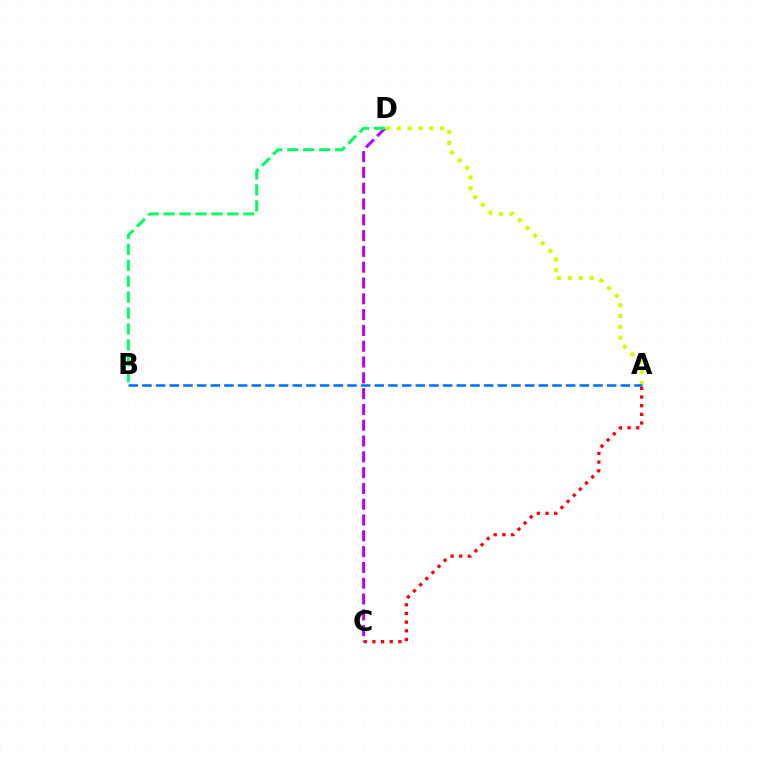{('A', 'C'): [{'color': '#ff0000', 'line_style': 'dotted', 'thickness': 2.35}], ('C', 'D'): [{'color': '#b900ff', 'line_style': 'dashed', 'thickness': 2.15}], ('A', 'D'): [{'color': '#d1ff00', 'line_style': 'dotted', 'thickness': 2.94}], ('B', 'D'): [{'color': '#00ff5c', 'line_style': 'dashed', 'thickness': 2.16}], ('A', 'B'): [{'color': '#0074ff', 'line_style': 'dashed', 'thickness': 1.86}]}